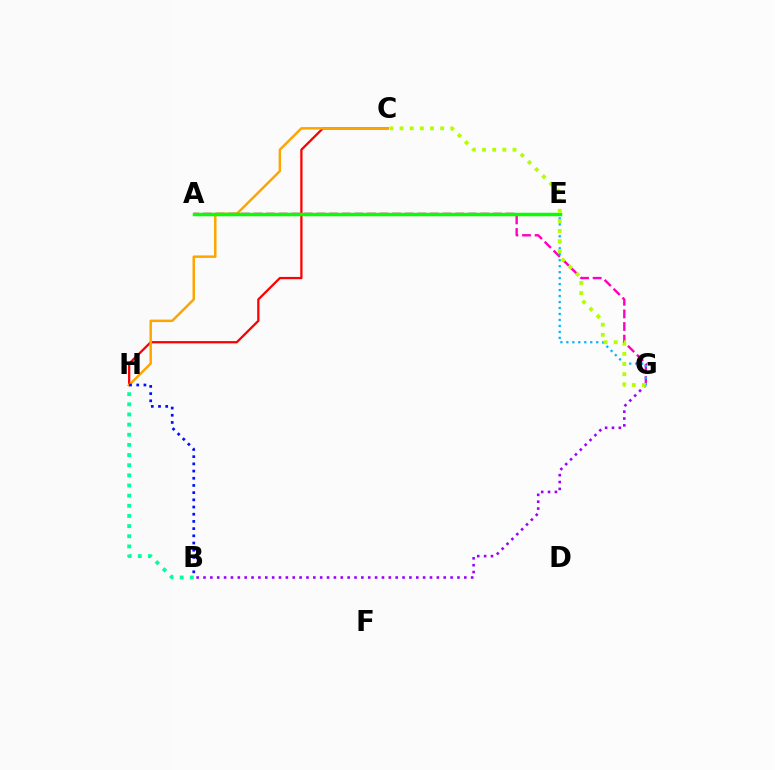{('C', 'H'): [{'color': '#ff0000', 'line_style': 'solid', 'thickness': 1.63}, {'color': '#ffa500', 'line_style': 'solid', 'thickness': 1.78}], ('A', 'G'): [{'color': '#ff00bd', 'line_style': 'dashed', 'thickness': 1.71}], ('E', 'G'): [{'color': '#00b5ff', 'line_style': 'dotted', 'thickness': 1.62}], ('B', 'G'): [{'color': '#9b00ff', 'line_style': 'dotted', 'thickness': 1.86}], ('A', 'E'): [{'color': '#08ff00', 'line_style': 'solid', 'thickness': 2.51}], ('B', 'H'): [{'color': '#00ff9d', 'line_style': 'dotted', 'thickness': 2.76}, {'color': '#0010ff', 'line_style': 'dotted', 'thickness': 1.95}], ('C', 'G'): [{'color': '#b3ff00', 'line_style': 'dotted', 'thickness': 2.76}]}